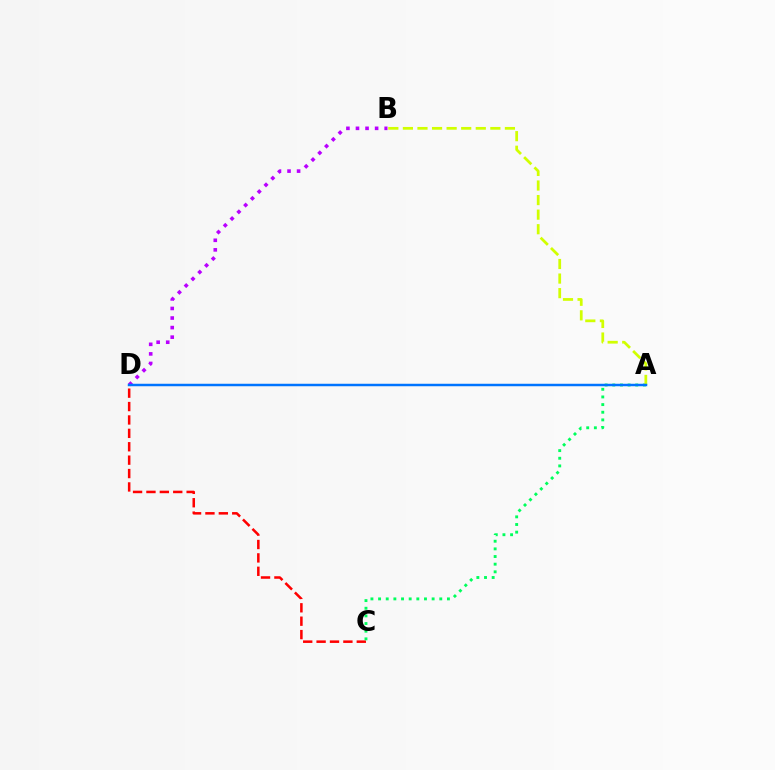{('C', 'D'): [{'color': '#ff0000', 'line_style': 'dashed', 'thickness': 1.82}], ('A', 'C'): [{'color': '#00ff5c', 'line_style': 'dotted', 'thickness': 2.08}], ('A', 'B'): [{'color': '#d1ff00', 'line_style': 'dashed', 'thickness': 1.98}], ('B', 'D'): [{'color': '#b900ff', 'line_style': 'dotted', 'thickness': 2.6}], ('A', 'D'): [{'color': '#0074ff', 'line_style': 'solid', 'thickness': 1.78}]}